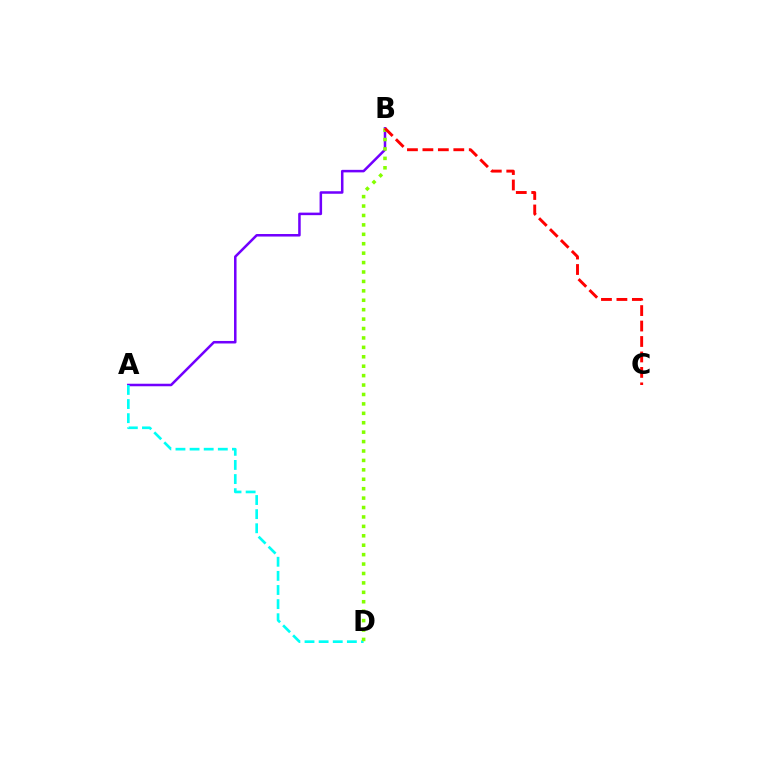{('A', 'B'): [{'color': '#7200ff', 'line_style': 'solid', 'thickness': 1.82}], ('A', 'D'): [{'color': '#00fff6', 'line_style': 'dashed', 'thickness': 1.92}], ('B', 'D'): [{'color': '#84ff00', 'line_style': 'dotted', 'thickness': 2.56}], ('B', 'C'): [{'color': '#ff0000', 'line_style': 'dashed', 'thickness': 2.1}]}